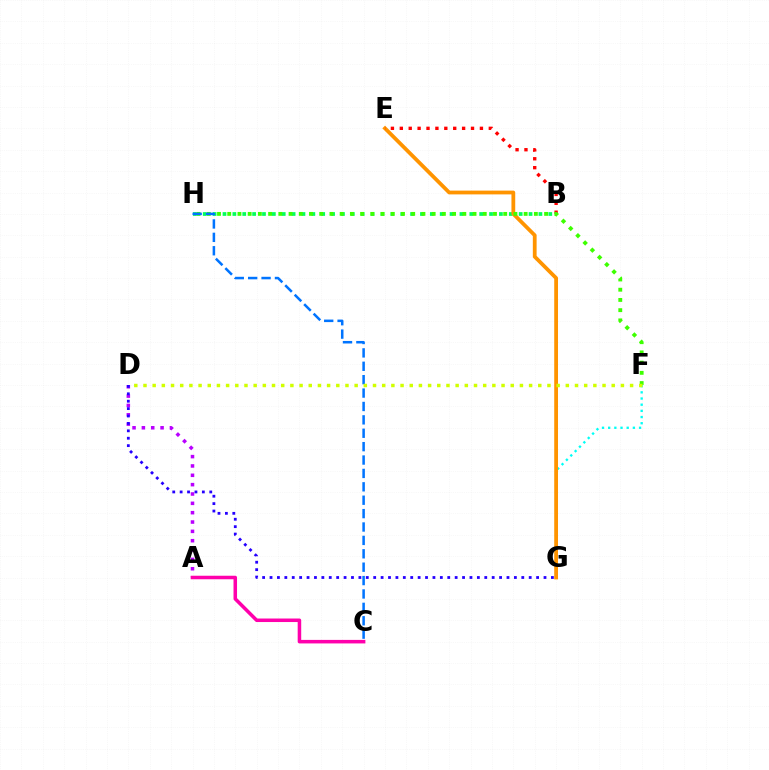{('A', 'D'): [{'color': '#b900ff', 'line_style': 'dotted', 'thickness': 2.54}], ('B', 'H'): [{'color': '#00ff5c', 'line_style': 'dotted', 'thickness': 2.68}], ('F', 'G'): [{'color': '#00fff6', 'line_style': 'dotted', 'thickness': 1.68}], ('E', 'G'): [{'color': '#ff9400', 'line_style': 'solid', 'thickness': 2.72}], ('B', 'E'): [{'color': '#ff0000', 'line_style': 'dotted', 'thickness': 2.42}], ('A', 'C'): [{'color': '#ff00ac', 'line_style': 'solid', 'thickness': 2.54}], ('D', 'G'): [{'color': '#2500ff', 'line_style': 'dotted', 'thickness': 2.01}], ('F', 'H'): [{'color': '#3dff00', 'line_style': 'dotted', 'thickness': 2.78}], ('C', 'H'): [{'color': '#0074ff', 'line_style': 'dashed', 'thickness': 1.82}], ('D', 'F'): [{'color': '#d1ff00', 'line_style': 'dotted', 'thickness': 2.49}]}